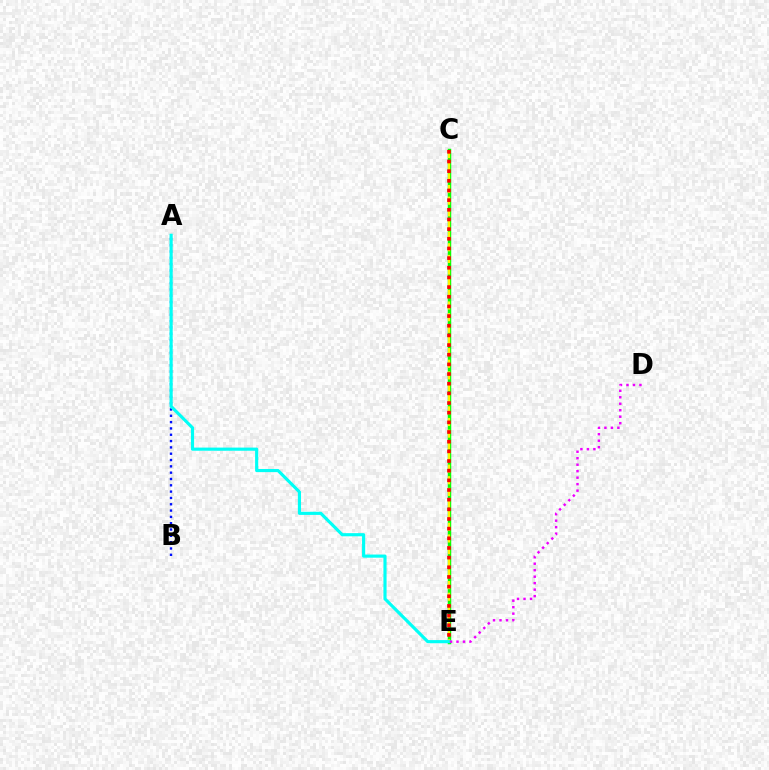{('C', 'E'): [{'color': '#08ff00', 'line_style': 'solid', 'thickness': 2.5}, {'color': '#fcf500', 'line_style': 'dashed', 'thickness': 1.58}, {'color': '#ff0000', 'line_style': 'dotted', 'thickness': 2.63}], ('A', 'B'): [{'color': '#0010ff', 'line_style': 'dotted', 'thickness': 1.72}], ('A', 'E'): [{'color': '#00fff6', 'line_style': 'solid', 'thickness': 2.27}], ('D', 'E'): [{'color': '#ee00ff', 'line_style': 'dotted', 'thickness': 1.76}]}